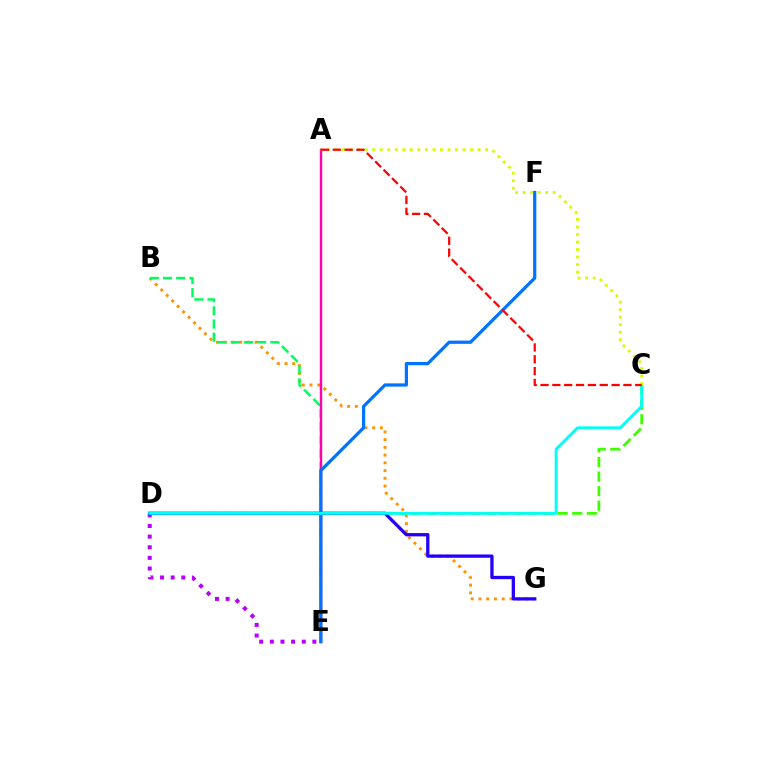{('B', 'G'): [{'color': '#ff9400', 'line_style': 'dotted', 'thickness': 2.1}], ('D', 'E'): [{'color': '#b900ff', 'line_style': 'dotted', 'thickness': 2.89}], ('B', 'E'): [{'color': '#00ff5c', 'line_style': 'dashed', 'thickness': 1.79}], ('A', 'E'): [{'color': '#ff00ac', 'line_style': 'solid', 'thickness': 1.74}], ('C', 'D'): [{'color': '#3dff00', 'line_style': 'dashed', 'thickness': 1.98}, {'color': '#00fff6', 'line_style': 'solid', 'thickness': 2.07}], ('D', 'G'): [{'color': '#2500ff', 'line_style': 'solid', 'thickness': 2.37}], ('E', 'F'): [{'color': '#0074ff', 'line_style': 'solid', 'thickness': 2.32}], ('A', 'C'): [{'color': '#d1ff00', 'line_style': 'dotted', 'thickness': 2.05}, {'color': '#ff0000', 'line_style': 'dashed', 'thickness': 1.61}]}